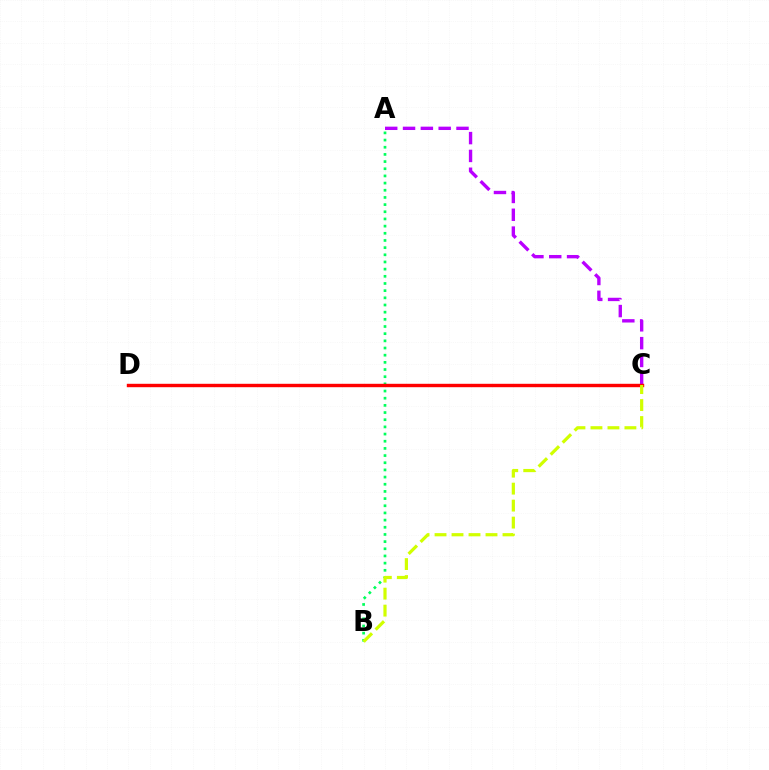{('C', 'D'): [{'color': '#0074ff', 'line_style': 'dashed', 'thickness': 2.11}, {'color': '#ff0000', 'line_style': 'solid', 'thickness': 2.45}], ('A', 'B'): [{'color': '#00ff5c', 'line_style': 'dotted', 'thickness': 1.95}], ('A', 'C'): [{'color': '#b900ff', 'line_style': 'dashed', 'thickness': 2.42}], ('B', 'C'): [{'color': '#d1ff00', 'line_style': 'dashed', 'thickness': 2.31}]}